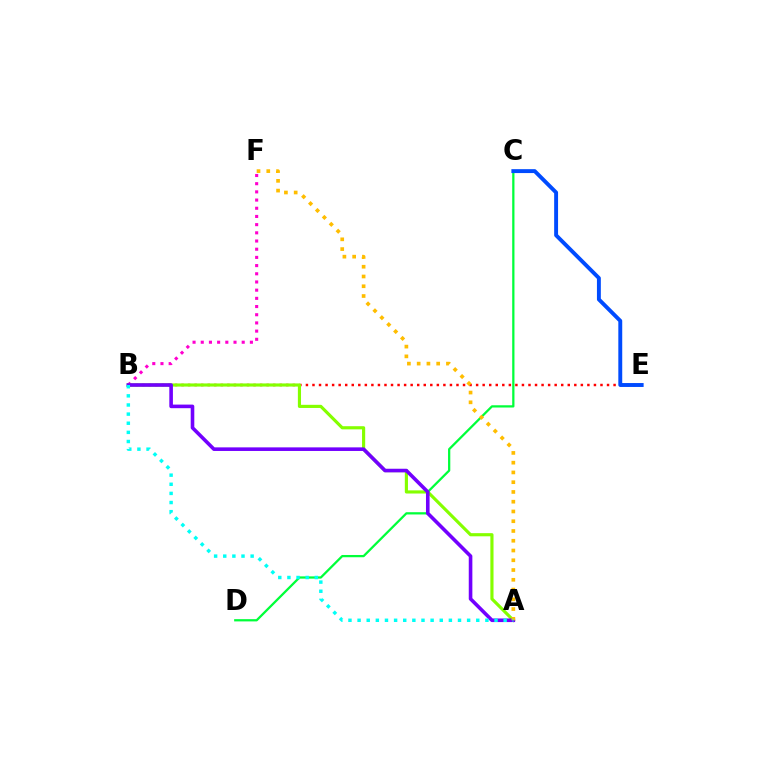{('B', 'E'): [{'color': '#ff0000', 'line_style': 'dotted', 'thickness': 1.78}], ('B', 'F'): [{'color': '#ff00cf', 'line_style': 'dotted', 'thickness': 2.23}], ('A', 'B'): [{'color': '#84ff00', 'line_style': 'solid', 'thickness': 2.27}, {'color': '#7200ff', 'line_style': 'solid', 'thickness': 2.59}, {'color': '#00fff6', 'line_style': 'dotted', 'thickness': 2.48}], ('C', 'D'): [{'color': '#00ff39', 'line_style': 'solid', 'thickness': 1.62}], ('C', 'E'): [{'color': '#004bff', 'line_style': 'solid', 'thickness': 2.81}], ('A', 'F'): [{'color': '#ffbd00', 'line_style': 'dotted', 'thickness': 2.65}]}